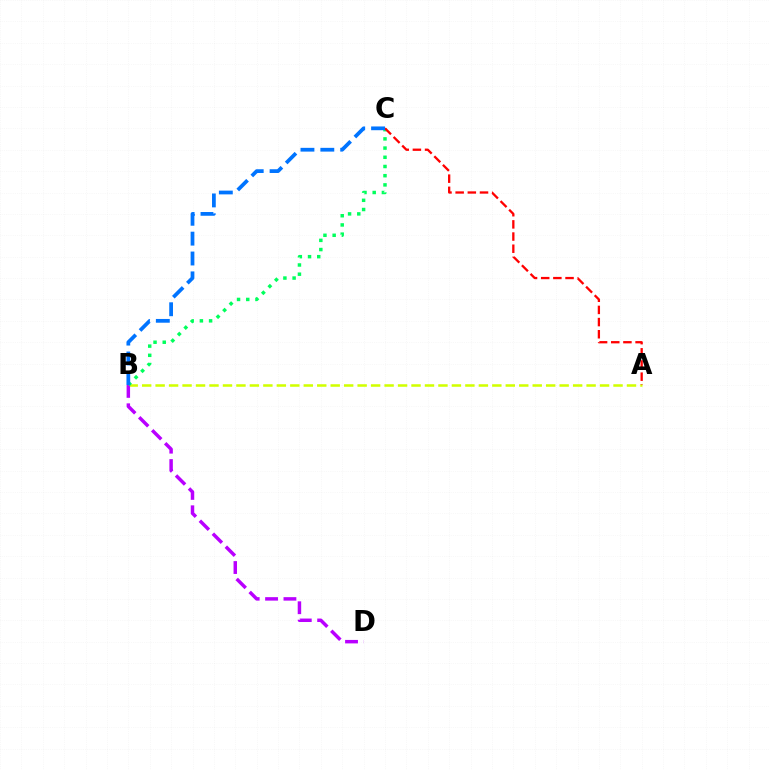{('A', 'B'): [{'color': '#d1ff00', 'line_style': 'dashed', 'thickness': 1.83}], ('B', 'D'): [{'color': '#b900ff', 'line_style': 'dashed', 'thickness': 2.5}], ('B', 'C'): [{'color': '#00ff5c', 'line_style': 'dotted', 'thickness': 2.5}, {'color': '#0074ff', 'line_style': 'dashed', 'thickness': 2.7}], ('A', 'C'): [{'color': '#ff0000', 'line_style': 'dashed', 'thickness': 1.65}]}